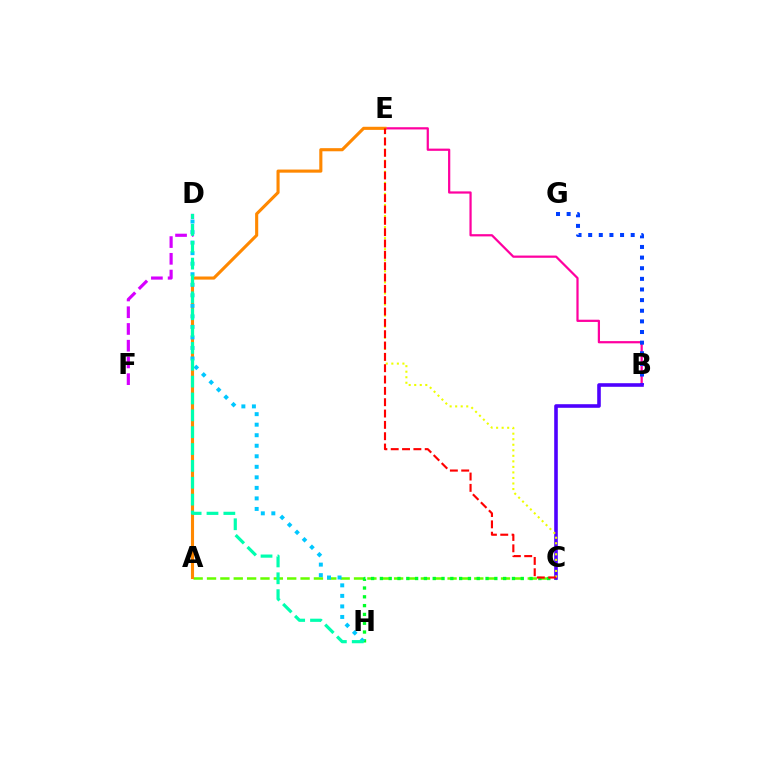{('A', 'C'): [{'color': '#66ff00', 'line_style': 'dashed', 'thickness': 1.82}], ('B', 'E'): [{'color': '#ff00a0', 'line_style': 'solid', 'thickness': 1.6}], ('B', 'G'): [{'color': '#003fff', 'line_style': 'dotted', 'thickness': 2.89}], ('C', 'H'): [{'color': '#00ff27', 'line_style': 'dotted', 'thickness': 2.39}], ('D', 'F'): [{'color': '#d600ff', 'line_style': 'dashed', 'thickness': 2.27}], ('A', 'E'): [{'color': '#ff8800', 'line_style': 'solid', 'thickness': 2.24}], ('D', 'H'): [{'color': '#00c7ff', 'line_style': 'dotted', 'thickness': 2.86}, {'color': '#00ffaf', 'line_style': 'dashed', 'thickness': 2.29}], ('B', 'C'): [{'color': '#4f00ff', 'line_style': 'solid', 'thickness': 2.59}], ('C', 'E'): [{'color': '#eeff00', 'line_style': 'dotted', 'thickness': 1.5}, {'color': '#ff0000', 'line_style': 'dashed', 'thickness': 1.54}]}